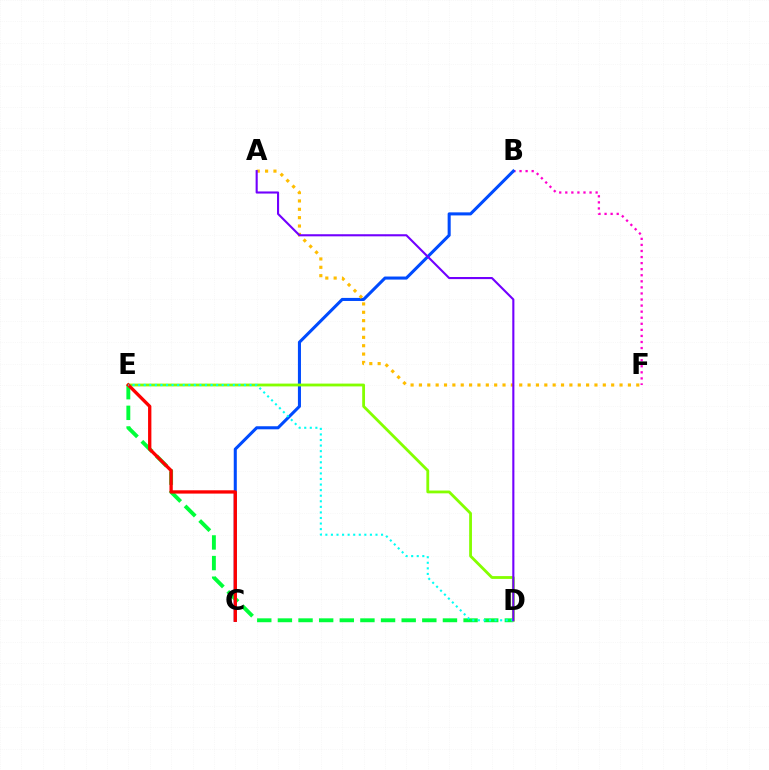{('B', 'F'): [{'color': '#ff00cf', 'line_style': 'dotted', 'thickness': 1.65}], ('B', 'C'): [{'color': '#004bff', 'line_style': 'solid', 'thickness': 2.2}], ('D', 'E'): [{'color': '#00ff39', 'line_style': 'dashed', 'thickness': 2.8}, {'color': '#84ff00', 'line_style': 'solid', 'thickness': 2.02}, {'color': '#00fff6', 'line_style': 'dotted', 'thickness': 1.51}], ('C', 'E'): [{'color': '#ff0000', 'line_style': 'solid', 'thickness': 2.38}], ('A', 'F'): [{'color': '#ffbd00', 'line_style': 'dotted', 'thickness': 2.27}], ('A', 'D'): [{'color': '#7200ff', 'line_style': 'solid', 'thickness': 1.51}]}